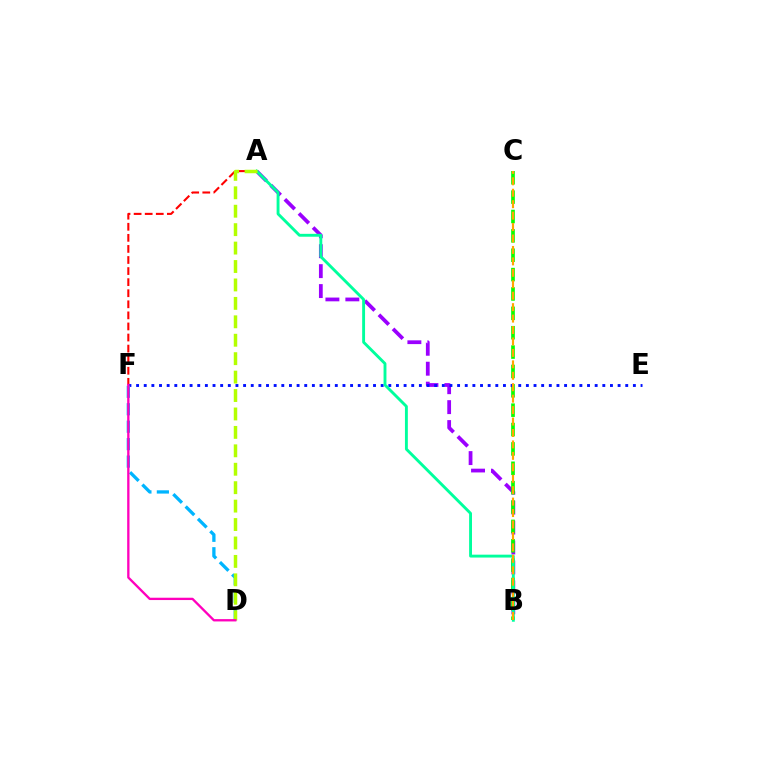{('A', 'B'): [{'color': '#9b00ff', 'line_style': 'dashed', 'thickness': 2.71}, {'color': '#00ff9d', 'line_style': 'solid', 'thickness': 2.08}], ('A', 'F'): [{'color': '#ff0000', 'line_style': 'dashed', 'thickness': 1.5}], ('B', 'C'): [{'color': '#08ff00', 'line_style': 'dashed', 'thickness': 2.63}, {'color': '#ffa500', 'line_style': 'dashed', 'thickness': 1.55}], ('E', 'F'): [{'color': '#0010ff', 'line_style': 'dotted', 'thickness': 2.08}], ('D', 'F'): [{'color': '#00b5ff', 'line_style': 'dashed', 'thickness': 2.37}, {'color': '#ff00bd', 'line_style': 'solid', 'thickness': 1.67}], ('A', 'D'): [{'color': '#b3ff00', 'line_style': 'dashed', 'thickness': 2.5}]}